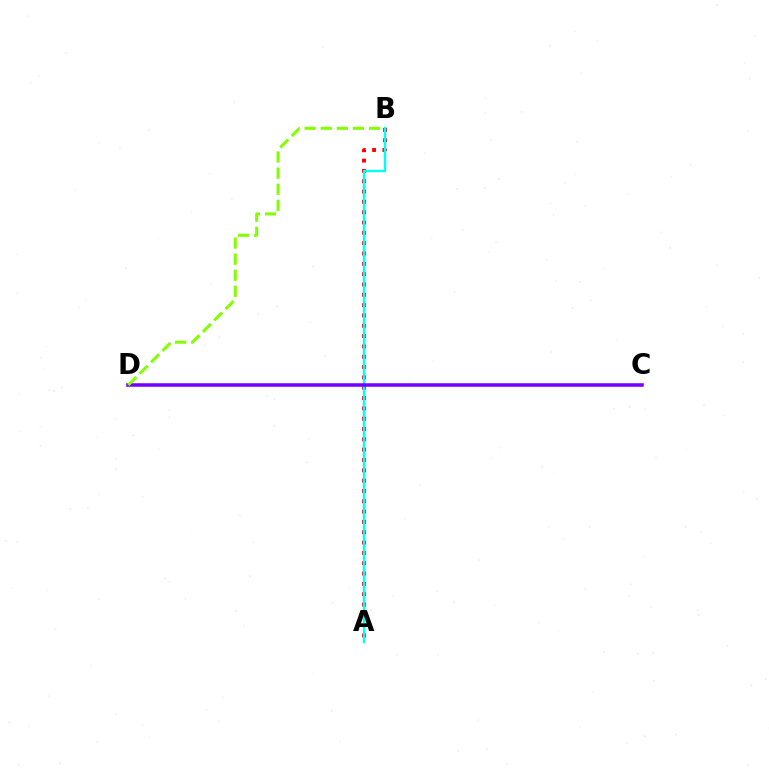{('A', 'B'): [{'color': '#ff0000', 'line_style': 'dotted', 'thickness': 2.81}, {'color': '#00fff6', 'line_style': 'solid', 'thickness': 1.72}], ('C', 'D'): [{'color': '#7200ff', 'line_style': 'solid', 'thickness': 2.53}], ('B', 'D'): [{'color': '#84ff00', 'line_style': 'dashed', 'thickness': 2.19}]}